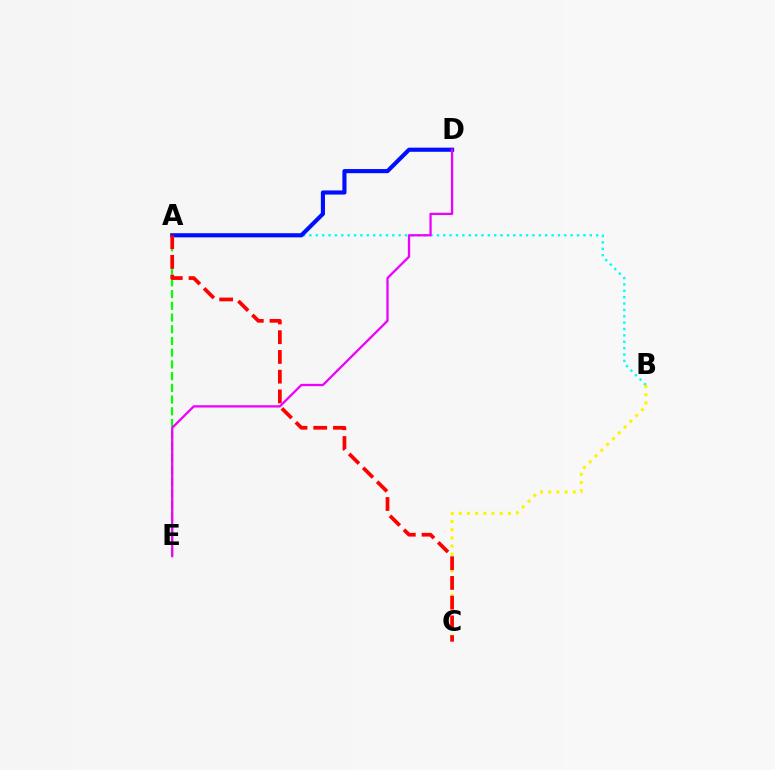{('A', 'B'): [{'color': '#00fff6', 'line_style': 'dotted', 'thickness': 1.73}], ('A', 'E'): [{'color': '#08ff00', 'line_style': 'dashed', 'thickness': 1.59}], ('B', 'C'): [{'color': '#fcf500', 'line_style': 'dotted', 'thickness': 2.23}], ('A', 'D'): [{'color': '#0010ff', 'line_style': 'solid', 'thickness': 2.98}], ('A', 'C'): [{'color': '#ff0000', 'line_style': 'dashed', 'thickness': 2.68}], ('D', 'E'): [{'color': '#ee00ff', 'line_style': 'solid', 'thickness': 1.65}]}